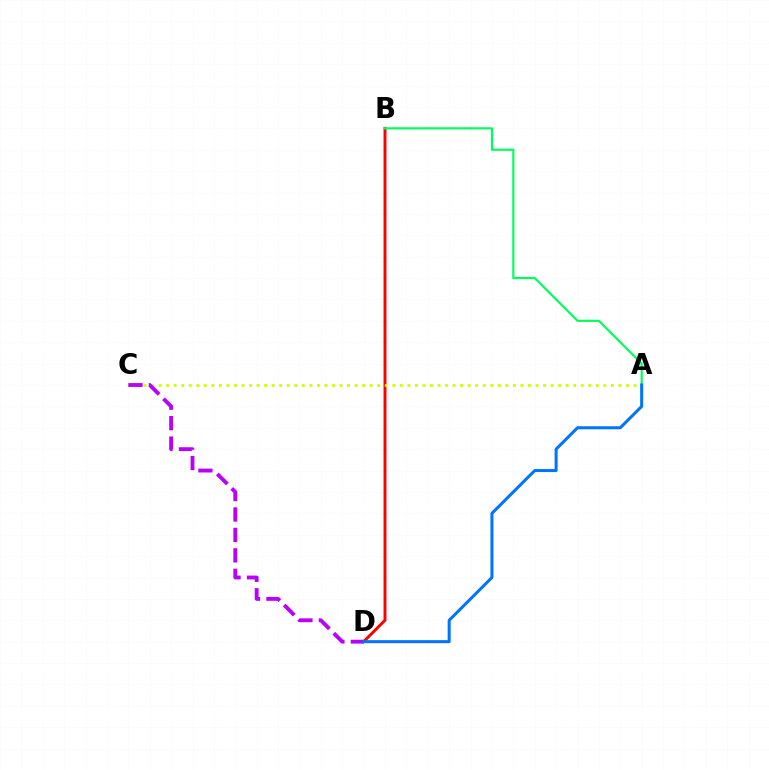{('B', 'D'): [{'color': '#ff0000', 'line_style': 'solid', 'thickness': 2.12}], ('A', 'C'): [{'color': '#d1ff00', 'line_style': 'dotted', 'thickness': 2.05}], ('A', 'B'): [{'color': '#00ff5c', 'line_style': 'solid', 'thickness': 1.55}], ('C', 'D'): [{'color': '#b900ff', 'line_style': 'dashed', 'thickness': 2.77}], ('A', 'D'): [{'color': '#0074ff', 'line_style': 'solid', 'thickness': 2.18}]}